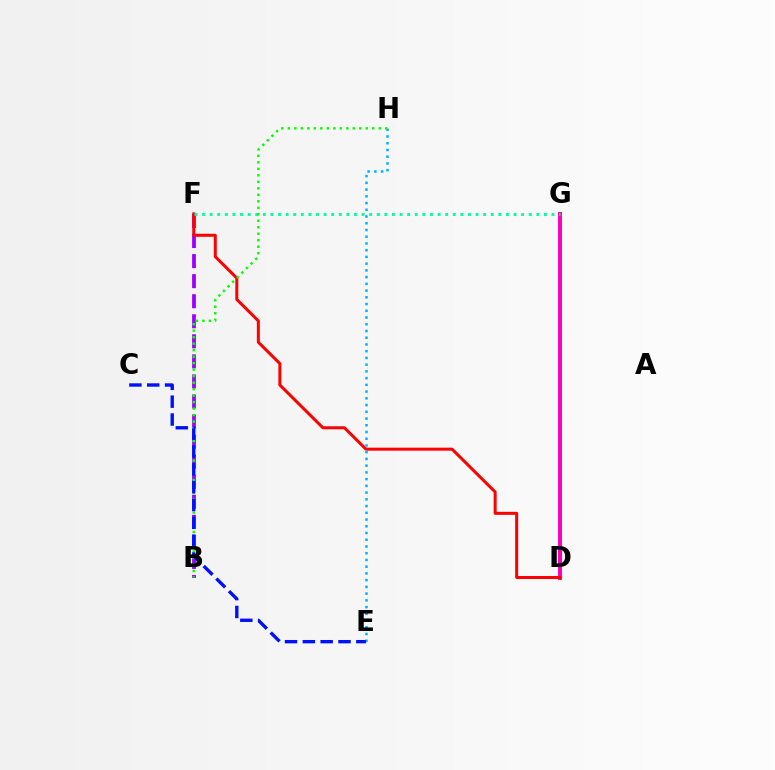{('D', 'G'): [{'color': '#b3ff00', 'line_style': 'solid', 'thickness': 2.19}, {'color': '#ffa500', 'line_style': 'dotted', 'thickness': 2.22}, {'color': '#ff00bd', 'line_style': 'solid', 'thickness': 2.86}], ('B', 'F'): [{'color': '#9b00ff', 'line_style': 'dashed', 'thickness': 2.72}], ('D', 'F'): [{'color': '#ff0000', 'line_style': 'solid', 'thickness': 2.17}], ('F', 'G'): [{'color': '#00ff9d', 'line_style': 'dotted', 'thickness': 2.06}], ('E', 'H'): [{'color': '#00b5ff', 'line_style': 'dotted', 'thickness': 1.83}], ('B', 'H'): [{'color': '#08ff00', 'line_style': 'dotted', 'thickness': 1.76}], ('C', 'E'): [{'color': '#0010ff', 'line_style': 'dashed', 'thickness': 2.42}]}